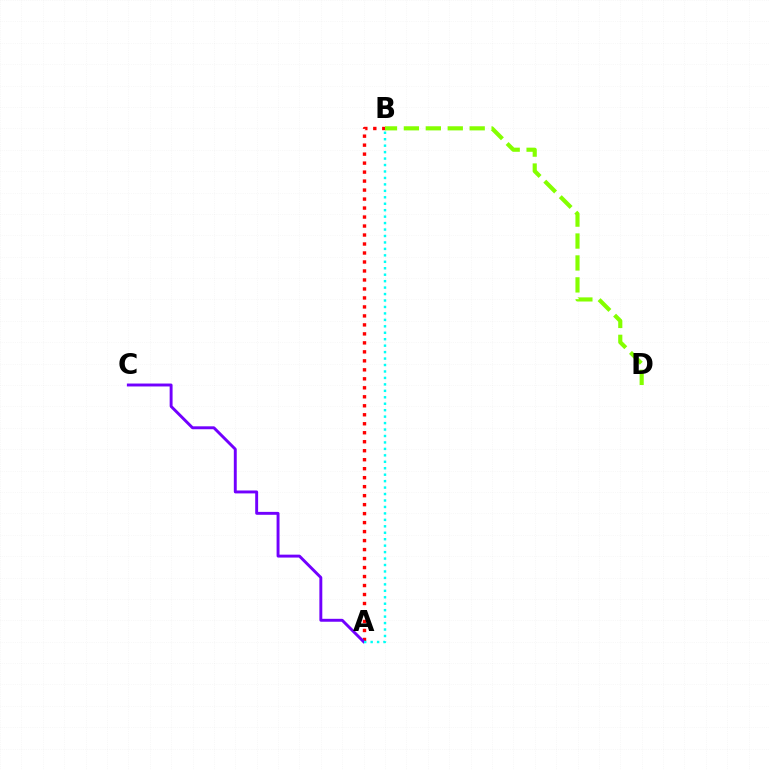{('A', 'B'): [{'color': '#ff0000', 'line_style': 'dotted', 'thickness': 2.44}, {'color': '#00fff6', 'line_style': 'dotted', 'thickness': 1.75}], ('B', 'D'): [{'color': '#84ff00', 'line_style': 'dashed', 'thickness': 2.98}], ('A', 'C'): [{'color': '#7200ff', 'line_style': 'solid', 'thickness': 2.1}]}